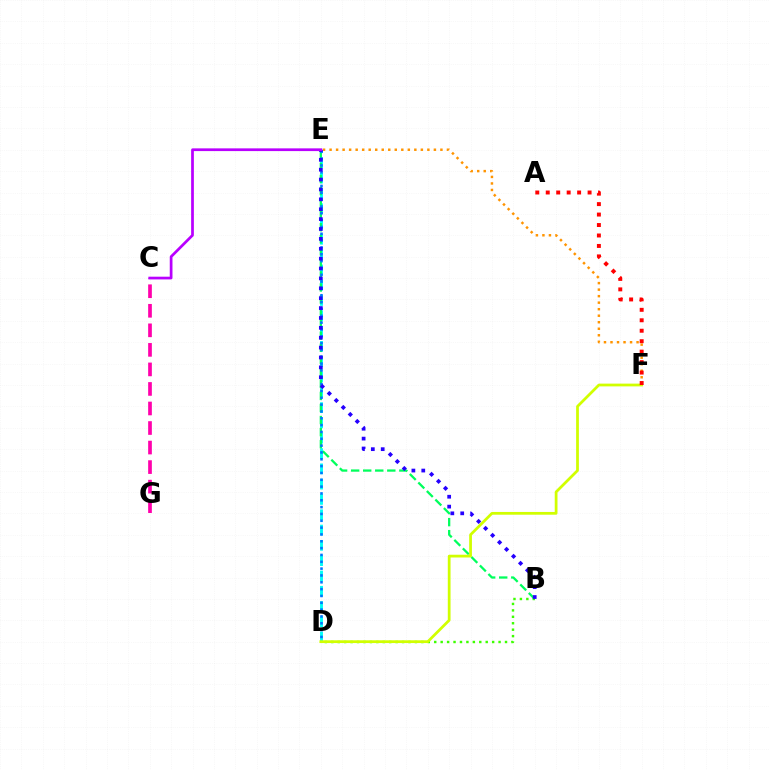{('D', 'E'): [{'color': '#00fff6', 'line_style': 'dashed', 'thickness': 2.08}, {'color': '#0074ff', 'line_style': 'dotted', 'thickness': 1.86}], ('B', 'D'): [{'color': '#3dff00', 'line_style': 'dotted', 'thickness': 1.75}], ('E', 'F'): [{'color': '#ff9400', 'line_style': 'dotted', 'thickness': 1.77}], ('B', 'E'): [{'color': '#00ff5c', 'line_style': 'dashed', 'thickness': 1.64}, {'color': '#2500ff', 'line_style': 'dotted', 'thickness': 2.69}], ('D', 'F'): [{'color': '#d1ff00', 'line_style': 'solid', 'thickness': 1.99}], ('C', 'G'): [{'color': '#ff00ac', 'line_style': 'dashed', 'thickness': 2.65}], ('A', 'F'): [{'color': '#ff0000', 'line_style': 'dotted', 'thickness': 2.84}], ('C', 'E'): [{'color': '#b900ff', 'line_style': 'solid', 'thickness': 1.96}]}